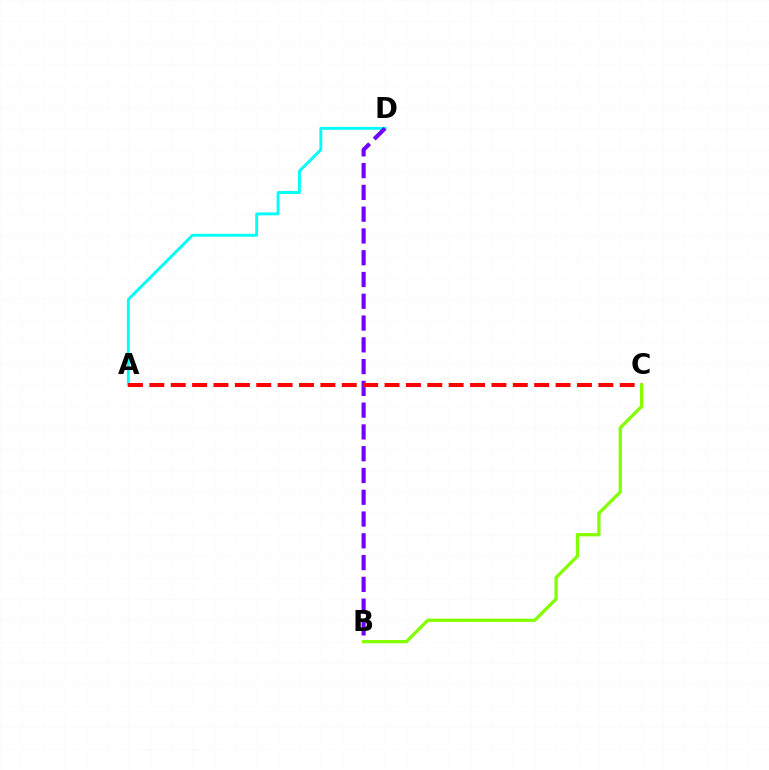{('A', 'D'): [{'color': '#00fff6', 'line_style': 'solid', 'thickness': 2.09}], ('B', 'D'): [{'color': '#7200ff', 'line_style': 'dashed', 'thickness': 2.96}], ('A', 'C'): [{'color': '#ff0000', 'line_style': 'dashed', 'thickness': 2.9}], ('B', 'C'): [{'color': '#84ff00', 'line_style': 'solid', 'thickness': 2.37}]}